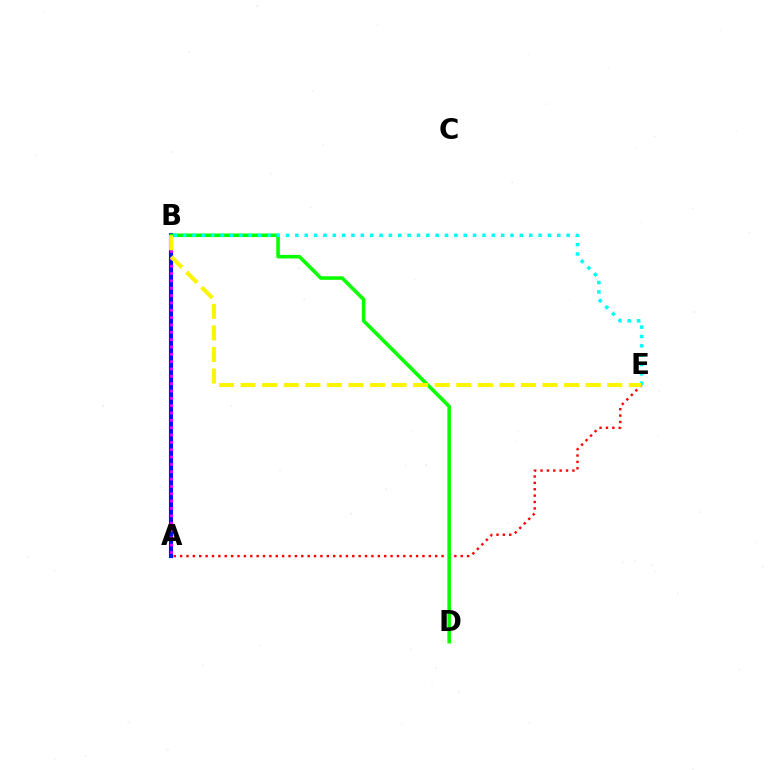{('A', 'B'): [{'color': '#0010ff', 'line_style': 'solid', 'thickness': 2.96}, {'color': '#ee00ff', 'line_style': 'dotted', 'thickness': 1.99}], ('A', 'E'): [{'color': '#ff0000', 'line_style': 'dotted', 'thickness': 1.73}], ('B', 'D'): [{'color': '#08ff00', 'line_style': 'solid', 'thickness': 2.56}], ('B', 'E'): [{'color': '#00fff6', 'line_style': 'dotted', 'thickness': 2.54}, {'color': '#fcf500', 'line_style': 'dashed', 'thickness': 2.93}]}